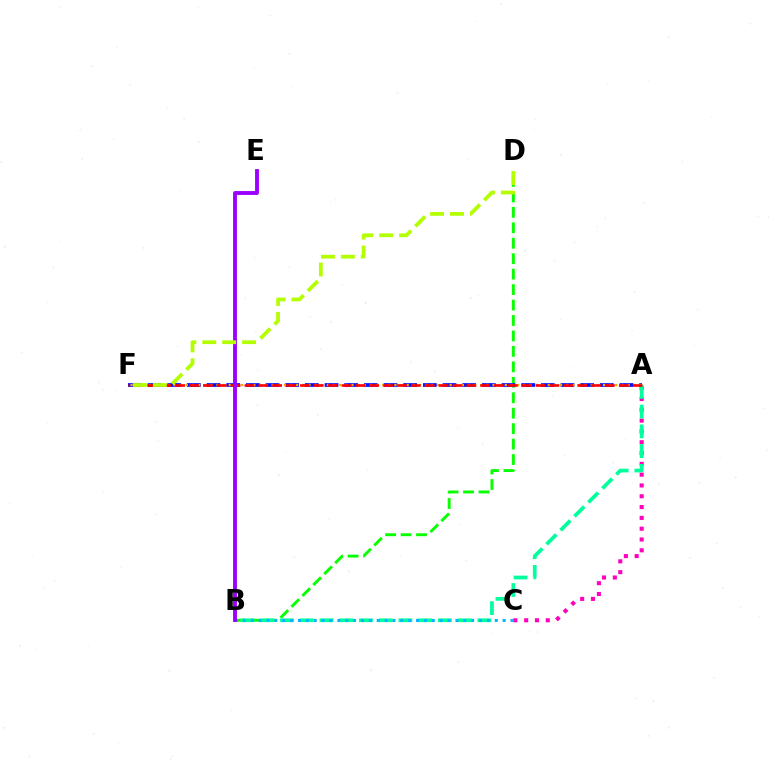{('B', 'D'): [{'color': '#08ff00', 'line_style': 'dashed', 'thickness': 2.1}], ('A', 'C'): [{'color': '#ff00bd', 'line_style': 'dotted', 'thickness': 2.94}], ('A', 'B'): [{'color': '#00ff9d', 'line_style': 'dashed', 'thickness': 2.68}], ('B', 'C'): [{'color': '#00b5ff', 'line_style': 'dotted', 'thickness': 2.14}], ('A', 'F'): [{'color': '#0010ff', 'line_style': 'dashed', 'thickness': 2.67}, {'color': '#ffa500', 'line_style': 'dotted', 'thickness': 1.67}, {'color': '#ff0000', 'line_style': 'dashed', 'thickness': 1.88}], ('B', 'E'): [{'color': '#9b00ff', 'line_style': 'solid', 'thickness': 2.79}], ('D', 'F'): [{'color': '#b3ff00', 'line_style': 'dashed', 'thickness': 2.7}]}